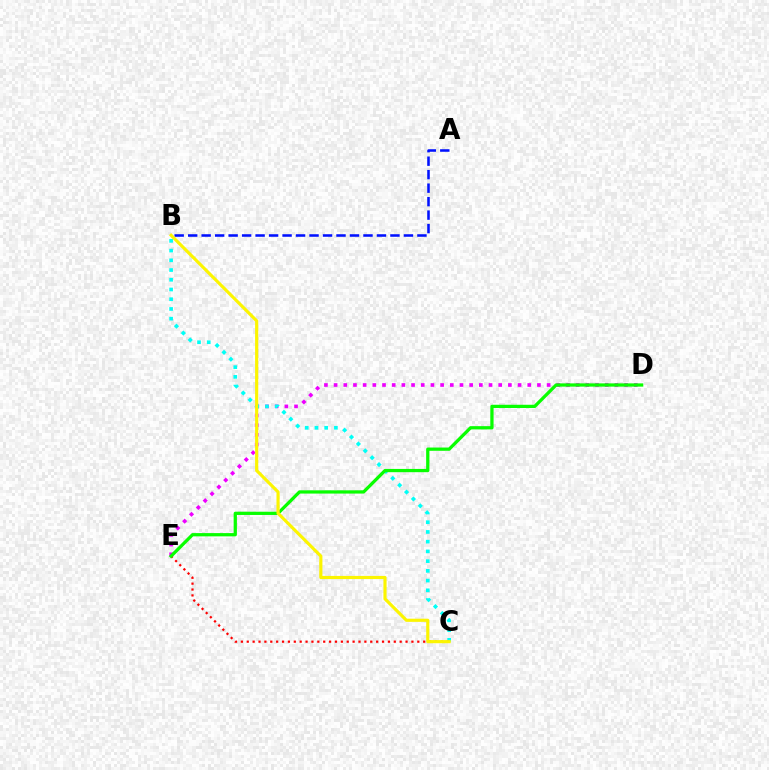{('D', 'E'): [{'color': '#ee00ff', 'line_style': 'dotted', 'thickness': 2.63}, {'color': '#08ff00', 'line_style': 'solid', 'thickness': 2.34}], ('B', 'C'): [{'color': '#00fff6', 'line_style': 'dotted', 'thickness': 2.64}, {'color': '#fcf500', 'line_style': 'solid', 'thickness': 2.27}], ('C', 'E'): [{'color': '#ff0000', 'line_style': 'dotted', 'thickness': 1.6}], ('A', 'B'): [{'color': '#0010ff', 'line_style': 'dashed', 'thickness': 1.83}]}